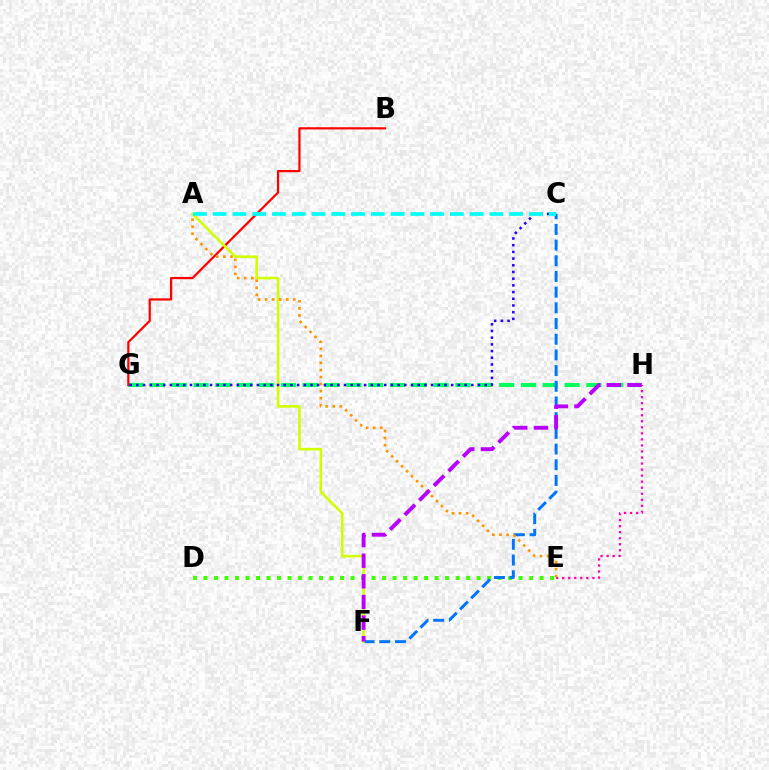{('D', 'E'): [{'color': '#3dff00', 'line_style': 'dotted', 'thickness': 2.85}], ('G', 'H'): [{'color': '#00ff5c', 'line_style': 'dashed', 'thickness': 2.96}], ('C', 'F'): [{'color': '#0074ff', 'line_style': 'dashed', 'thickness': 2.13}], ('B', 'G'): [{'color': '#ff0000', 'line_style': 'solid', 'thickness': 1.6}], ('E', 'H'): [{'color': '#ff00ac', 'line_style': 'dotted', 'thickness': 1.64}], ('A', 'F'): [{'color': '#d1ff00', 'line_style': 'solid', 'thickness': 1.88}], ('C', 'G'): [{'color': '#2500ff', 'line_style': 'dotted', 'thickness': 1.82}], ('A', 'C'): [{'color': '#00fff6', 'line_style': 'dashed', 'thickness': 2.69}], ('A', 'E'): [{'color': '#ff9400', 'line_style': 'dotted', 'thickness': 1.91}], ('F', 'H'): [{'color': '#b900ff', 'line_style': 'dashed', 'thickness': 2.8}]}